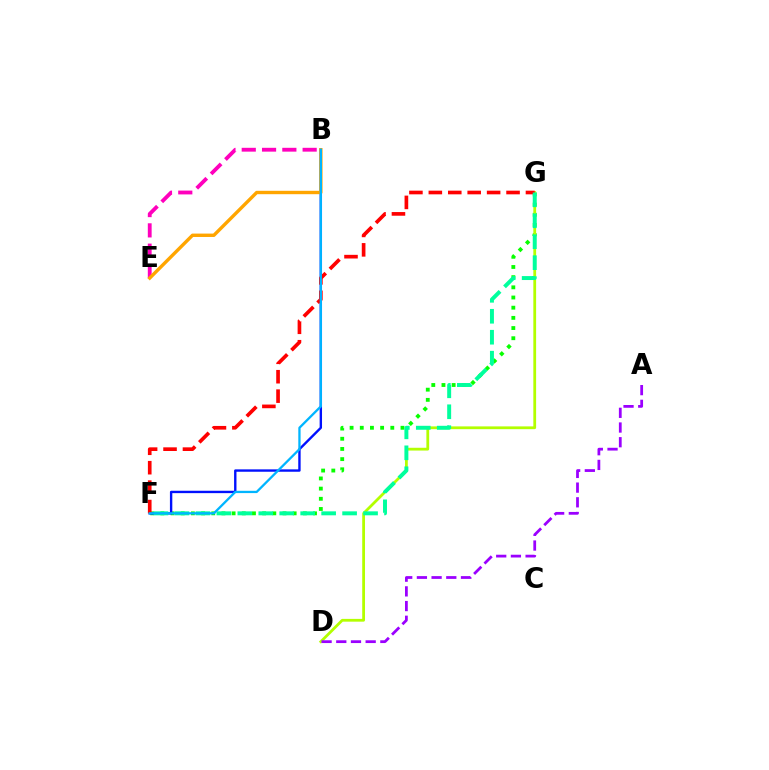{('B', 'E'): [{'color': '#ff00bd', 'line_style': 'dashed', 'thickness': 2.76}, {'color': '#ffa500', 'line_style': 'solid', 'thickness': 2.44}], ('F', 'G'): [{'color': '#08ff00', 'line_style': 'dotted', 'thickness': 2.77}, {'color': '#ff0000', 'line_style': 'dashed', 'thickness': 2.64}, {'color': '#00ff9d', 'line_style': 'dashed', 'thickness': 2.85}], ('D', 'G'): [{'color': '#b3ff00', 'line_style': 'solid', 'thickness': 2.0}], ('B', 'F'): [{'color': '#0010ff', 'line_style': 'solid', 'thickness': 1.72}, {'color': '#00b5ff', 'line_style': 'solid', 'thickness': 1.65}], ('A', 'D'): [{'color': '#9b00ff', 'line_style': 'dashed', 'thickness': 2.0}]}